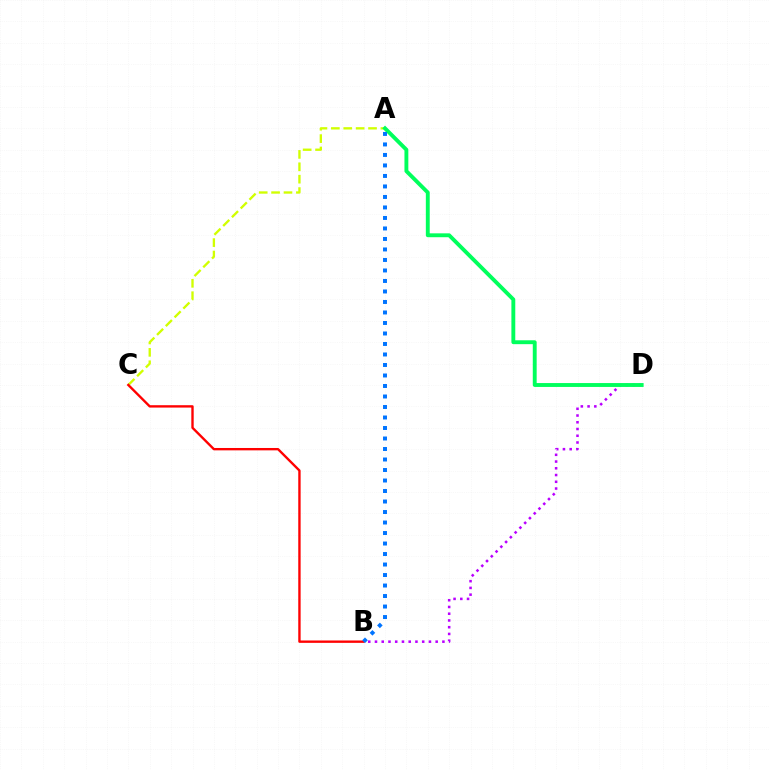{('B', 'D'): [{'color': '#b900ff', 'line_style': 'dotted', 'thickness': 1.83}], ('A', 'C'): [{'color': '#d1ff00', 'line_style': 'dashed', 'thickness': 1.68}], ('A', 'D'): [{'color': '#00ff5c', 'line_style': 'solid', 'thickness': 2.8}], ('B', 'C'): [{'color': '#ff0000', 'line_style': 'solid', 'thickness': 1.71}], ('A', 'B'): [{'color': '#0074ff', 'line_style': 'dotted', 'thickness': 2.85}]}